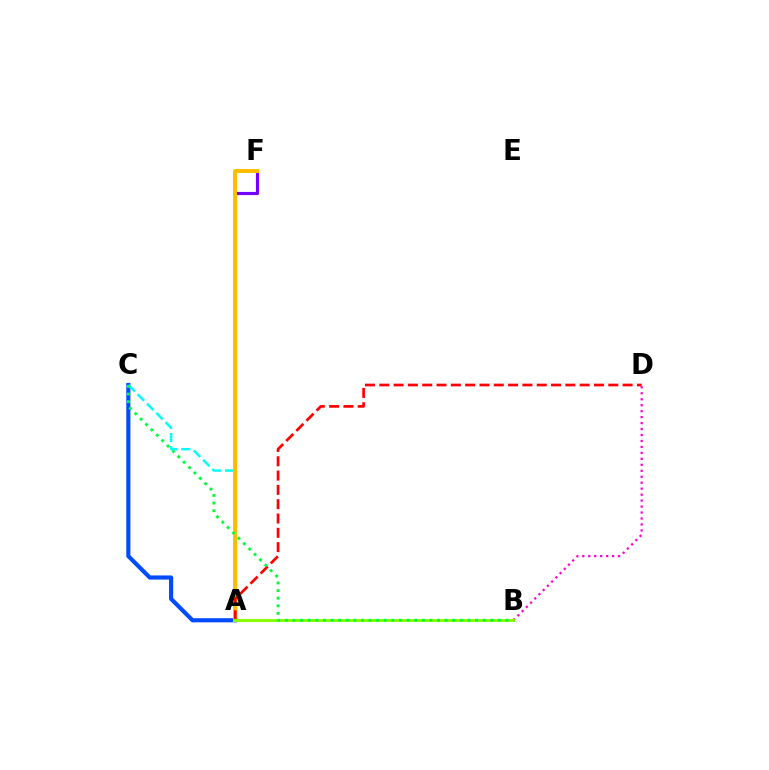{('A', 'C'): [{'color': '#004bff', 'line_style': 'solid', 'thickness': 2.97}, {'color': '#00fff6', 'line_style': 'dashed', 'thickness': 1.78}], ('A', 'F'): [{'color': '#7200ff', 'line_style': 'solid', 'thickness': 2.28}, {'color': '#ffbd00', 'line_style': 'solid', 'thickness': 2.87}], ('B', 'D'): [{'color': '#ff00cf', 'line_style': 'dotted', 'thickness': 1.62}], ('A', 'D'): [{'color': '#ff0000', 'line_style': 'dashed', 'thickness': 1.94}], ('A', 'B'): [{'color': '#84ff00', 'line_style': 'solid', 'thickness': 2.1}], ('B', 'C'): [{'color': '#00ff39', 'line_style': 'dotted', 'thickness': 2.07}]}